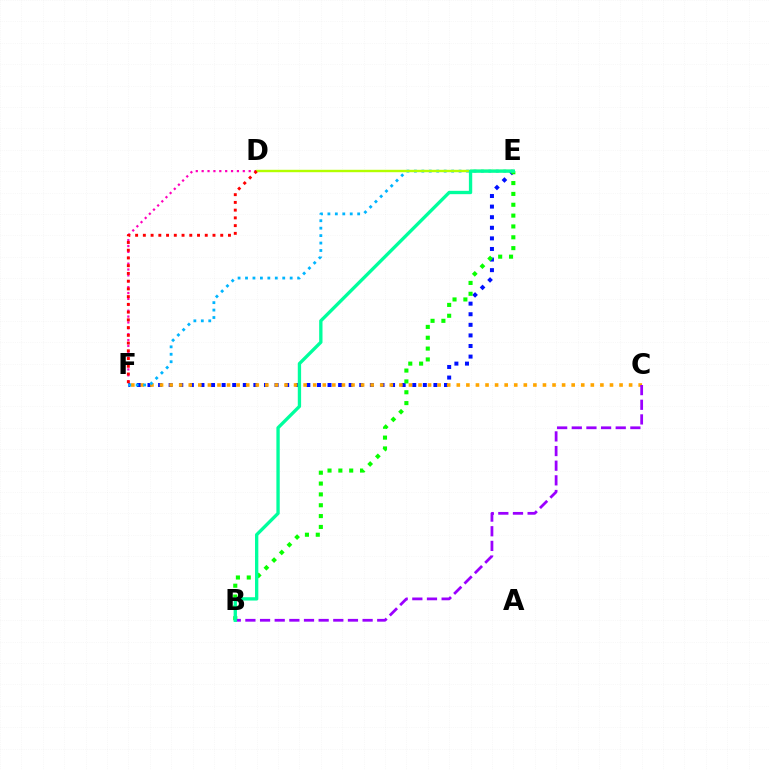{('E', 'F'): [{'color': '#0010ff', 'line_style': 'dotted', 'thickness': 2.88}, {'color': '#00b5ff', 'line_style': 'dotted', 'thickness': 2.02}], ('C', 'F'): [{'color': '#ffa500', 'line_style': 'dotted', 'thickness': 2.6}], ('D', 'F'): [{'color': '#ff00bd', 'line_style': 'dotted', 'thickness': 1.6}, {'color': '#ff0000', 'line_style': 'dotted', 'thickness': 2.1}], ('B', 'E'): [{'color': '#08ff00', 'line_style': 'dotted', 'thickness': 2.95}, {'color': '#00ff9d', 'line_style': 'solid', 'thickness': 2.4}], ('B', 'C'): [{'color': '#9b00ff', 'line_style': 'dashed', 'thickness': 1.99}], ('D', 'E'): [{'color': '#b3ff00', 'line_style': 'solid', 'thickness': 1.73}]}